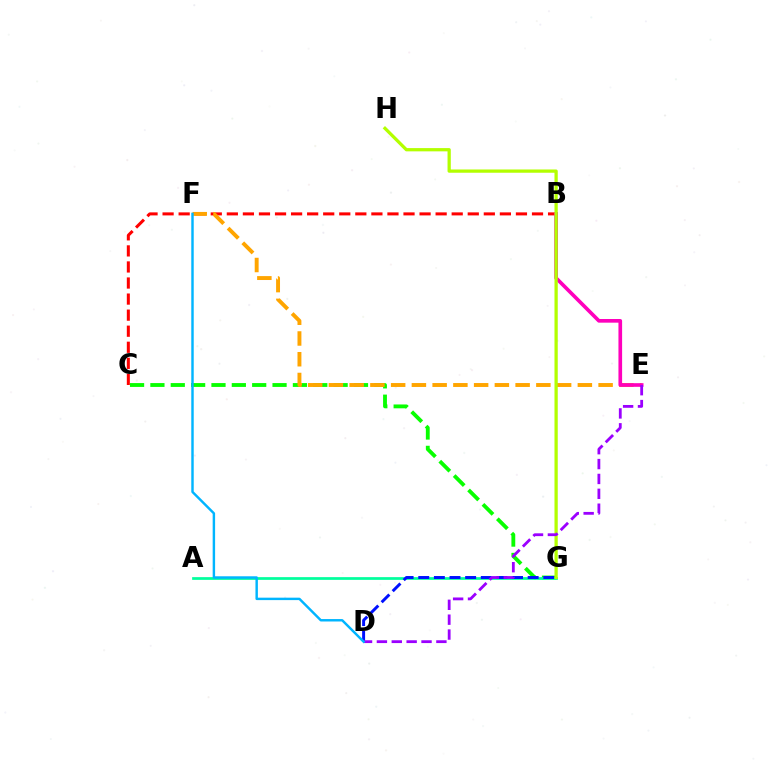{('B', 'C'): [{'color': '#ff0000', 'line_style': 'dashed', 'thickness': 2.18}], ('C', 'G'): [{'color': '#08ff00', 'line_style': 'dashed', 'thickness': 2.77}], ('A', 'G'): [{'color': '#00ff9d', 'line_style': 'solid', 'thickness': 1.96}], ('E', 'F'): [{'color': '#ffa500', 'line_style': 'dashed', 'thickness': 2.82}], ('D', 'G'): [{'color': '#0010ff', 'line_style': 'dashed', 'thickness': 2.12}], ('B', 'E'): [{'color': '#ff00bd', 'line_style': 'solid', 'thickness': 2.63}], ('G', 'H'): [{'color': '#b3ff00', 'line_style': 'solid', 'thickness': 2.35}], ('D', 'E'): [{'color': '#9b00ff', 'line_style': 'dashed', 'thickness': 2.02}], ('D', 'F'): [{'color': '#00b5ff', 'line_style': 'solid', 'thickness': 1.75}]}